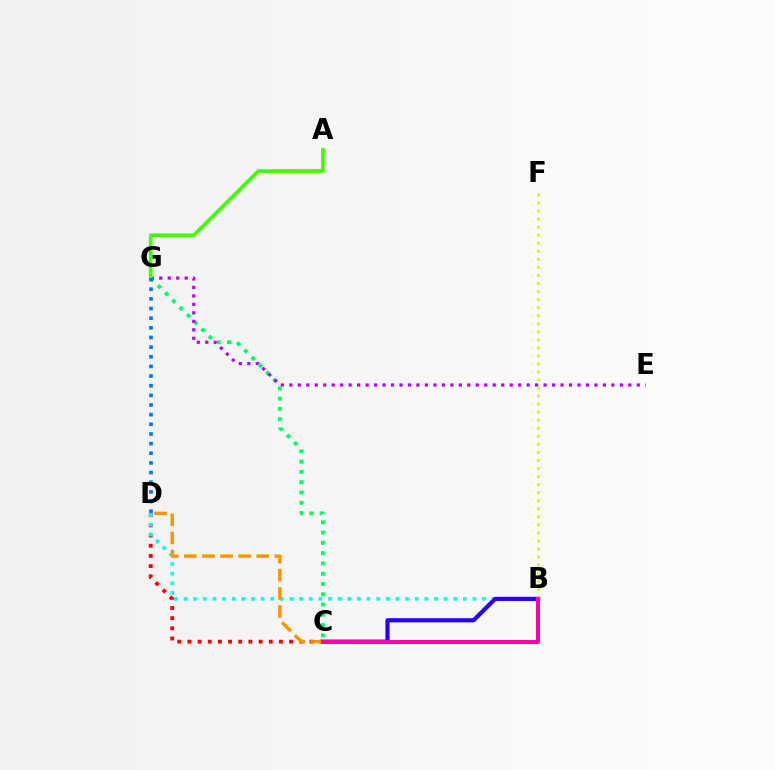{('C', 'D'): [{'color': '#ff0000', 'line_style': 'dotted', 'thickness': 2.76}, {'color': '#ff9400', 'line_style': 'dashed', 'thickness': 2.46}], ('B', 'D'): [{'color': '#00fff6', 'line_style': 'dotted', 'thickness': 2.62}], ('C', 'G'): [{'color': '#00ff5c', 'line_style': 'dotted', 'thickness': 2.79}], ('E', 'G'): [{'color': '#b900ff', 'line_style': 'dotted', 'thickness': 2.3}], ('B', 'C'): [{'color': '#2500ff', 'line_style': 'solid', 'thickness': 3.0}, {'color': '#ff00ac', 'line_style': 'solid', 'thickness': 2.88}], ('B', 'F'): [{'color': '#d1ff00', 'line_style': 'dotted', 'thickness': 2.19}], ('A', 'G'): [{'color': '#3dff00', 'line_style': 'solid', 'thickness': 2.64}], ('D', 'G'): [{'color': '#0074ff', 'line_style': 'dotted', 'thickness': 2.62}]}